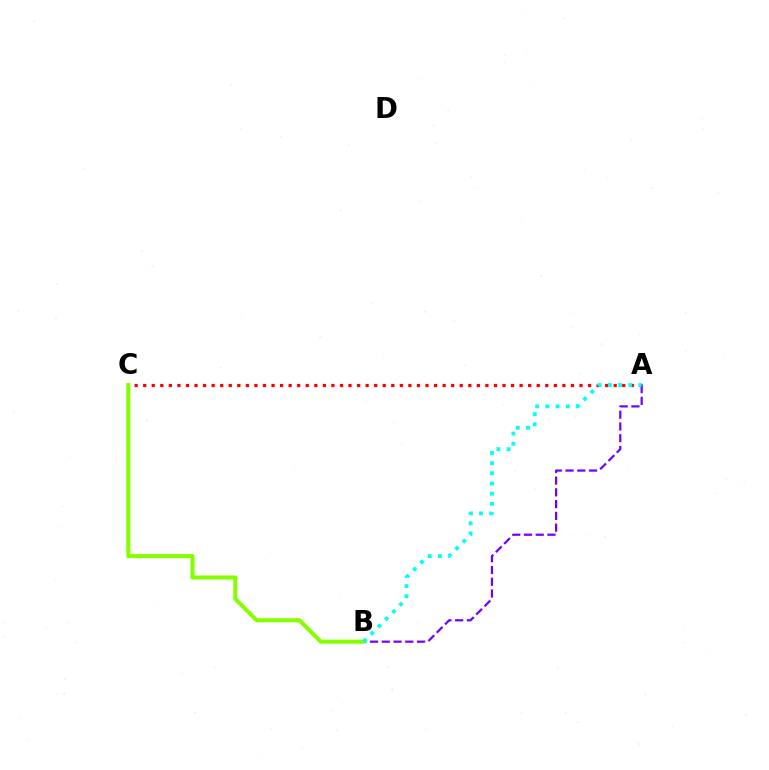{('A', 'C'): [{'color': '#ff0000', 'line_style': 'dotted', 'thickness': 2.32}], ('A', 'B'): [{'color': '#7200ff', 'line_style': 'dashed', 'thickness': 1.6}, {'color': '#00fff6', 'line_style': 'dotted', 'thickness': 2.77}], ('B', 'C'): [{'color': '#84ff00', 'line_style': 'solid', 'thickness': 2.92}]}